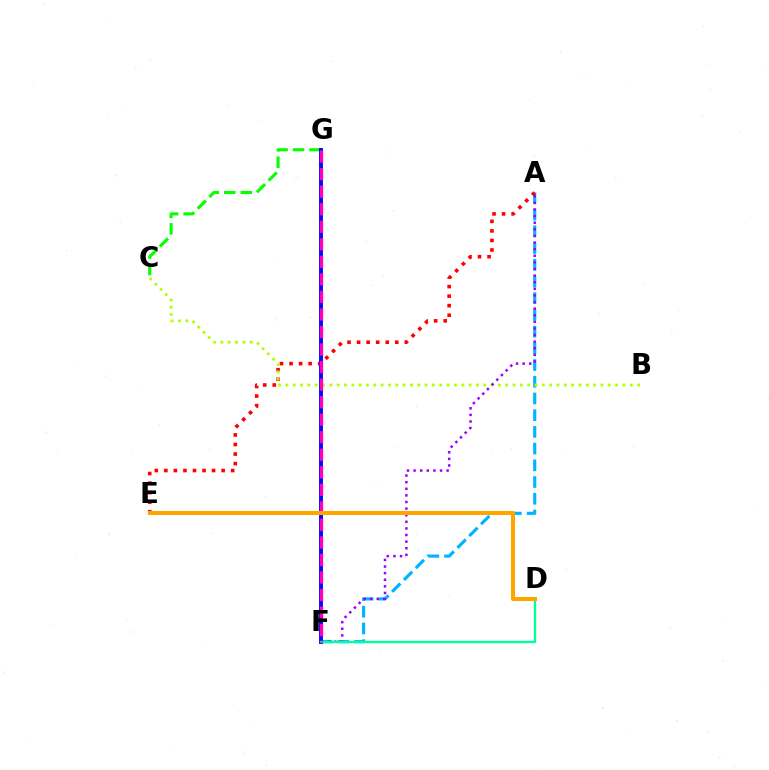{('A', 'F'): [{'color': '#00b5ff', 'line_style': 'dashed', 'thickness': 2.27}, {'color': '#9b00ff', 'line_style': 'dotted', 'thickness': 1.8}], ('C', 'G'): [{'color': '#08ff00', 'line_style': 'dashed', 'thickness': 2.24}], ('A', 'E'): [{'color': '#ff0000', 'line_style': 'dotted', 'thickness': 2.59}], ('B', 'C'): [{'color': '#b3ff00', 'line_style': 'dotted', 'thickness': 1.99}], ('F', 'G'): [{'color': '#0010ff', 'line_style': 'solid', 'thickness': 2.85}, {'color': '#ff00bd', 'line_style': 'dashed', 'thickness': 2.38}], ('D', 'F'): [{'color': '#00ff9d', 'line_style': 'solid', 'thickness': 1.66}], ('D', 'E'): [{'color': '#ffa500', 'line_style': 'solid', 'thickness': 2.92}]}